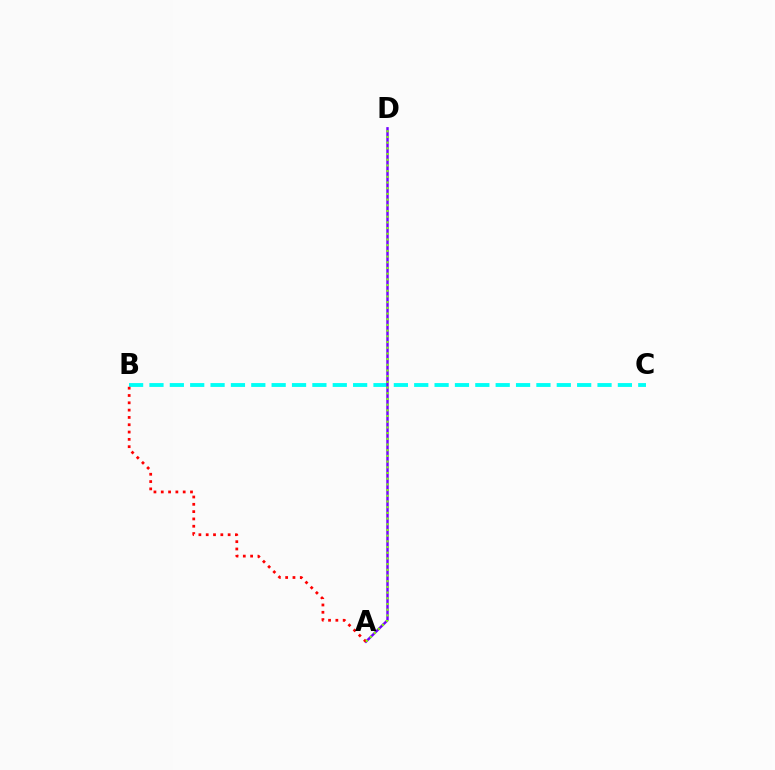{('B', 'C'): [{'color': '#00fff6', 'line_style': 'dashed', 'thickness': 2.77}], ('A', 'D'): [{'color': '#7200ff', 'line_style': 'solid', 'thickness': 1.75}, {'color': '#84ff00', 'line_style': 'dotted', 'thickness': 1.55}], ('A', 'B'): [{'color': '#ff0000', 'line_style': 'dotted', 'thickness': 1.99}]}